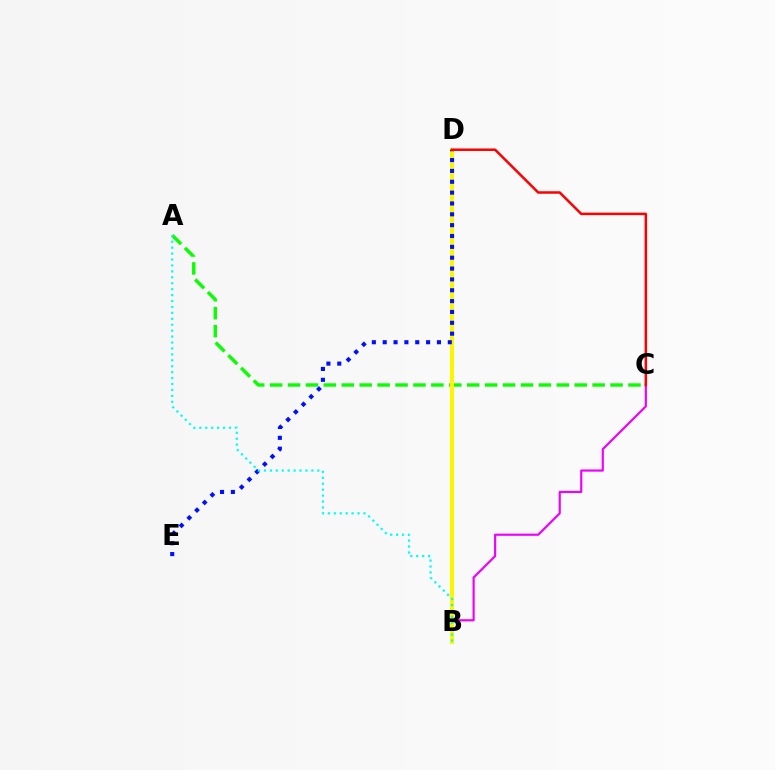{('B', 'C'): [{'color': '#ee00ff', 'line_style': 'solid', 'thickness': 1.57}], ('A', 'C'): [{'color': '#08ff00', 'line_style': 'dashed', 'thickness': 2.43}], ('B', 'D'): [{'color': '#fcf500', 'line_style': 'solid', 'thickness': 2.87}], ('D', 'E'): [{'color': '#0010ff', 'line_style': 'dotted', 'thickness': 2.95}], ('C', 'D'): [{'color': '#ff0000', 'line_style': 'solid', 'thickness': 1.8}], ('A', 'B'): [{'color': '#00fff6', 'line_style': 'dotted', 'thickness': 1.61}]}